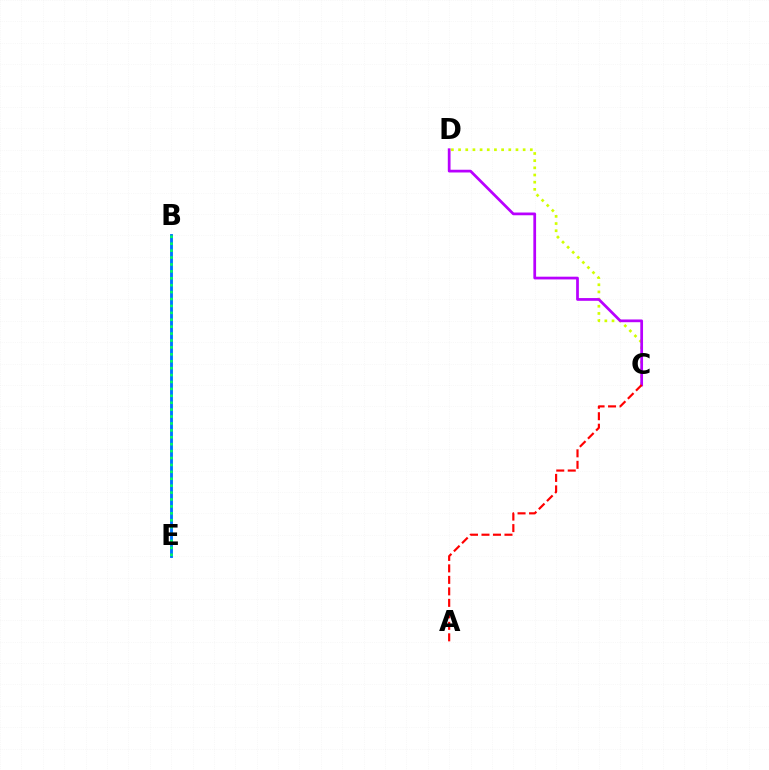{('C', 'D'): [{'color': '#d1ff00', 'line_style': 'dotted', 'thickness': 1.95}, {'color': '#b900ff', 'line_style': 'solid', 'thickness': 1.97}], ('B', 'E'): [{'color': '#0074ff', 'line_style': 'solid', 'thickness': 2.06}, {'color': '#00ff5c', 'line_style': 'dotted', 'thickness': 1.88}], ('A', 'C'): [{'color': '#ff0000', 'line_style': 'dashed', 'thickness': 1.56}]}